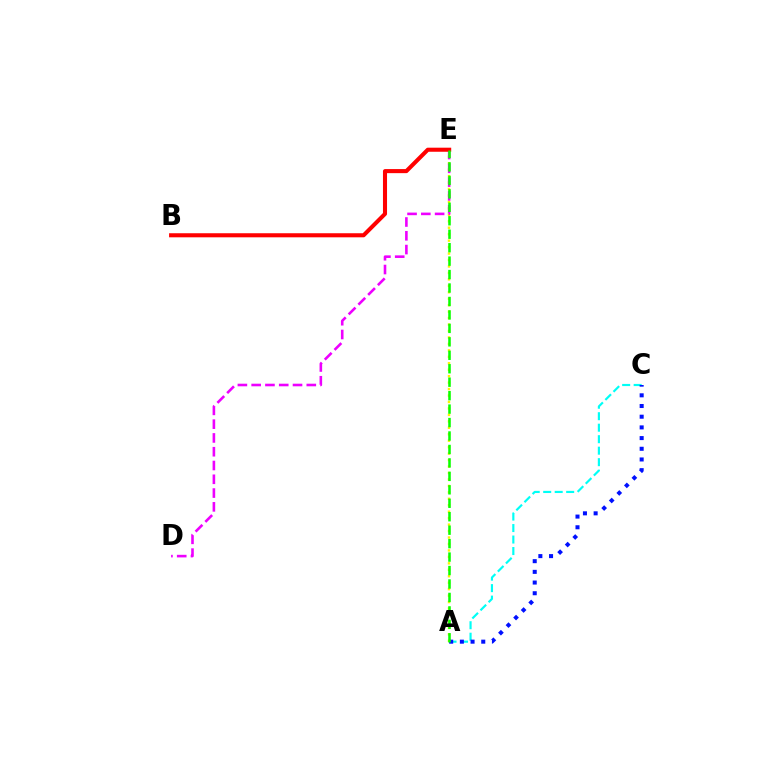{('A', 'E'): [{'color': '#fcf500', 'line_style': 'dotted', 'thickness': 1.75}, {'color': '#08ff00', 'line_style': 'dashed', 'thickness': 1.83}], ('D', 'E'): [{'color': '#ee00ff', 'line_style': 'dashed', 'thickness': 1.87}], ('A', 'C'): [{'color': '#00fff6', 'line_style': 'dashed', 'thickness': 1.56}, {'color': '#0010ff', 'line_style': 'dotted', 'thickness': 2.9}], ('B', 'E'): [{'color': '#ff0000', 'line_style': 'solid', 'thickness': 2.93}]}